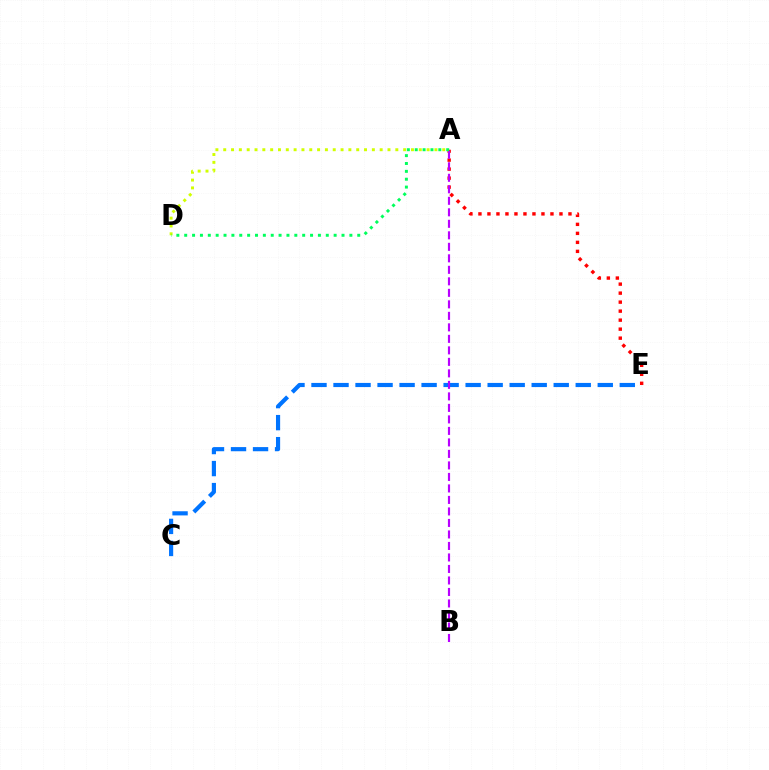{('C', 'E'): [{'color': '#0074ff', 'line_style': 'dashed', 'thickness': 2.99}], ('A', 'E'): [{'color': '#ff0000', 'line_style': 'dotted', 'thickness': 2.45}], ('A', 'D'): [{'color': '#d1ff00', 'line_style': 'dotted', 'thickness': 2.13}, {'color': '#00ff5c', 'line_style': 'dotted', 'thickness': 2.14}], ('A', 'B'): [{'color': '#b900ff', 'line_style': 'dashed', 'thickness': 1.56}]}